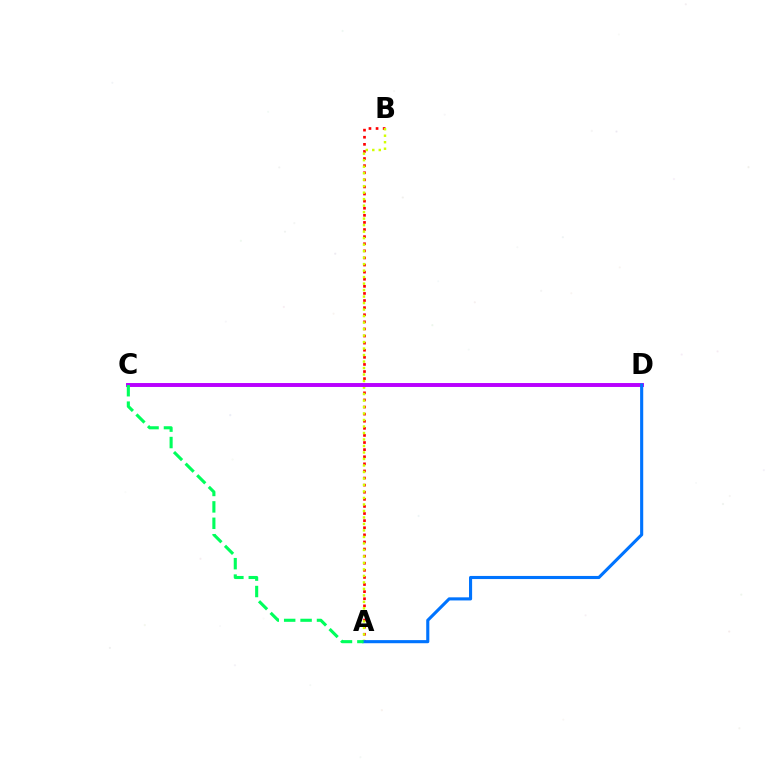{('A', 'B'): [{'color': '#ff0000', 'line_style': 'dotted', 'thickness': 1.93}, {'color': '#d1ff00', 'line_style': 'dotted', 'thickness': 1.76}], ('C', 'D'): [{'color': '#b900ff', 'line_style': 'solid', 'thickness': 2.83}], ('A', 'D'): [{'color': '#0074ff', 'line_style': 'solid', 'thickness': 2.24}], ('A', 'C'): [{'color': '#00ff5c', 'line_style': 'dashed', 'thickness': 2.23}]}